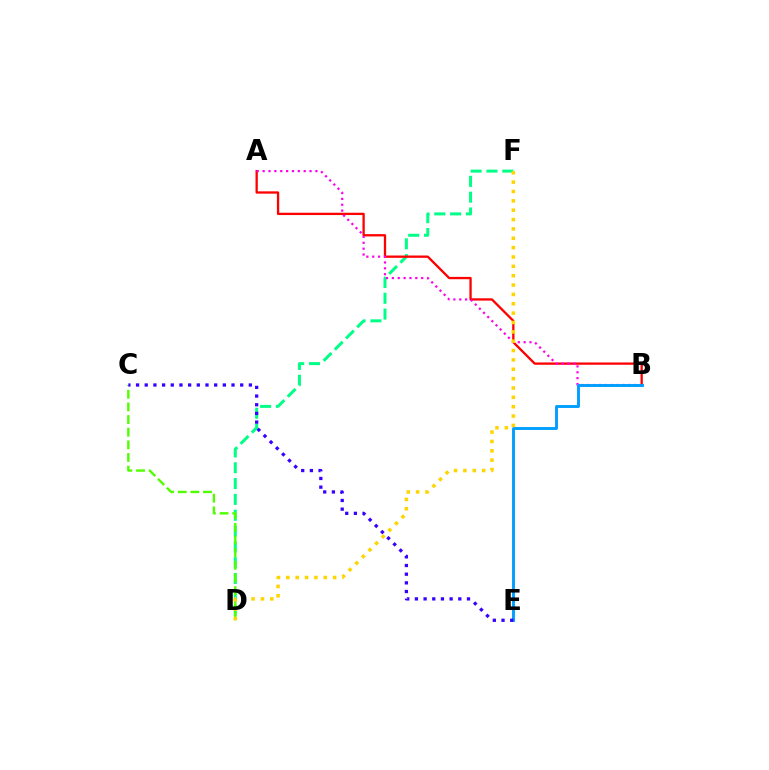{('D', 'F'): [{'color': '#00ff86', 'line_style': 'dashed', 'thickness': 2.15}, {'color': '#ffd500', 'line_style': 'dotted', 'thickness': 2.54}], ('A', 'B'): [{'color': '#ff0000', 'line_style': 'solid', 'thickness': 1.66}, {'color': '#ff00ed', 'line_style': 'dotted', 'thickness': 1.59}], ('C', 'D'): [{'color': '#4fff00', 'line_style': 'dashed', 'thickness': 1.72}], ('B', 'E'): [{'color': '#009eff', 'line_style': 'solid', 'thickness': 2.09}], ('C', 'E'): [{'color': '#3700ff', 'line_style': 'dotted', 'thickness': 2.36}]}